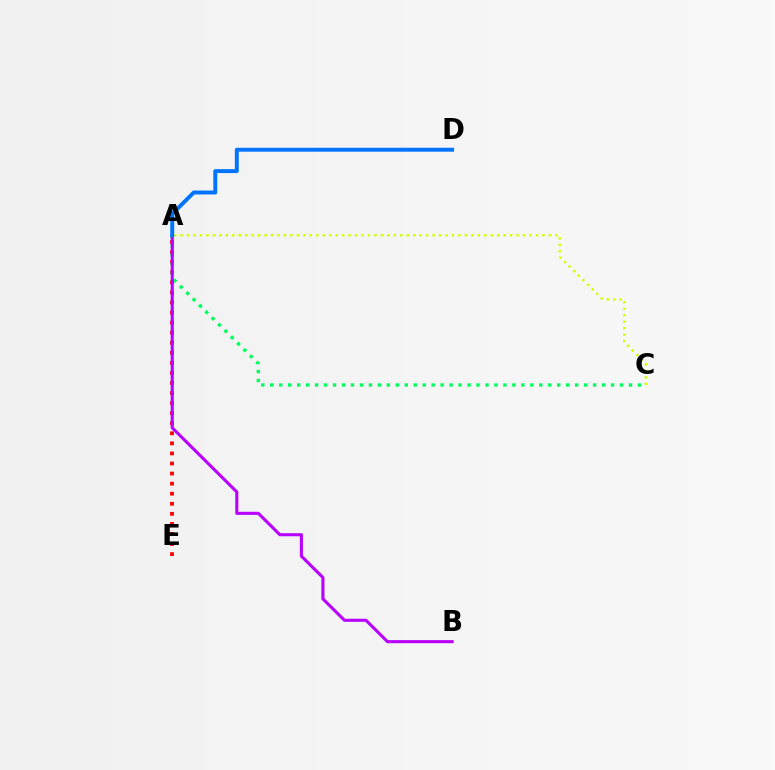{('A', 'E'): [{'color': '#ff0000', 'line_style': 'dotted', 'thickness': 2.74}], ('A', 'C'): [{'color': '#00ff5c', 'line_style': 'dotted', 'thickness': 2.44}, {'color': '#d1ff00', 'line_style': 'dotted', 'thickness': 1.76}], ('A', 'B'): [{'color': '#b900ff', 'line_style': 'solid', 'thickness': 2.22}], ('A', 'D'): [{'color': '#0074ff', 'line_style': 'solid', 'thickness': 2.83}]}